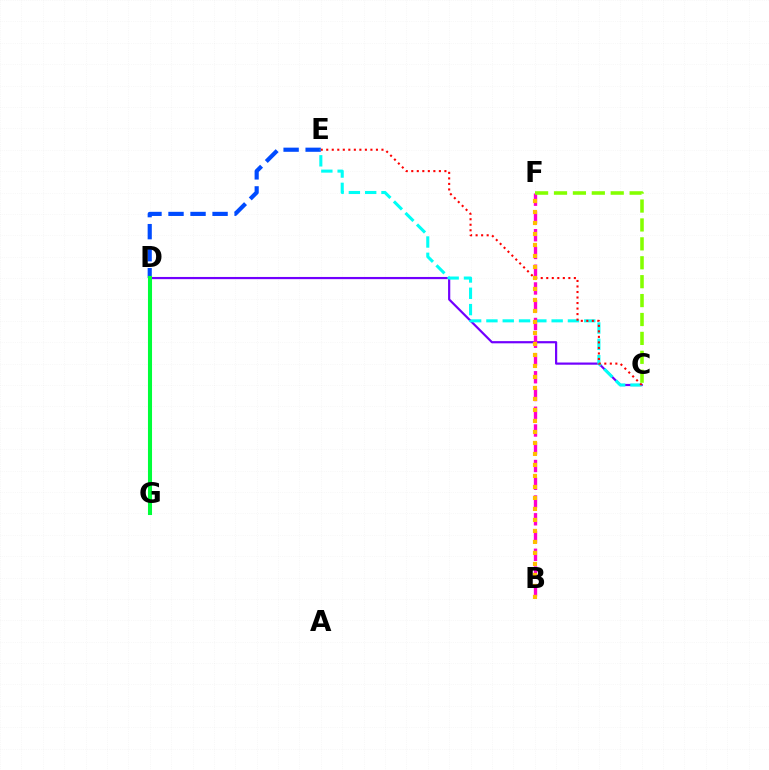{('C', 'D'): [{'color': '#7200ff', 'line_style': 'solid', 'thickness': 1.58}], ('D', 'E'): [{'color': '#004bff', 'line_style': 'dashed', 'thickness': 2.99}], ('C', 'E'): [{'color': '#00fff6', 'line_style': 'dashed', 'thickness': 2.22}, {'color': '#ff0000', 'line_style': 'dotted', 'thickness': 1.5}], ('B', 'F'): [{'color': '#ff00cf', 'line_style': 'dashed', 'thickness': 2.41}, {'color': '#ffbd00', 'line_style': 'dotted', 'thickness': 2.99}], ('D', 'G'): [{'color': '#00ff39', 'line_style': 'solid', 'thickness': 2.93}], ('C', 'F'): [{'color': '#84ff00', 'line_style': 'dashed', 'thickness': 2.57}]}